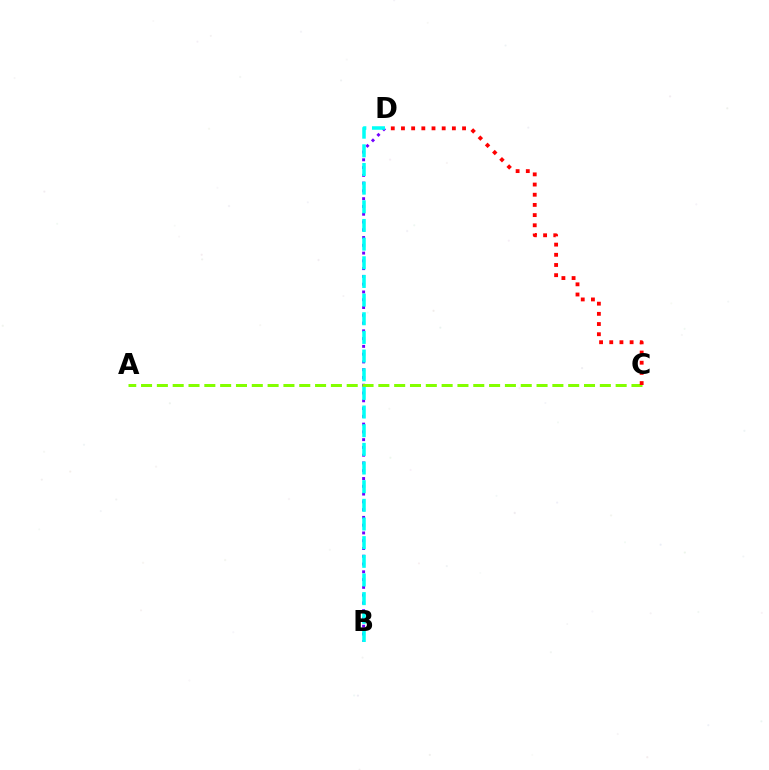{('B', 'D'): [{'color': '#7200ff', 'line_style': 'dotted', 'thickness': 2.11}, {'color': '#00fff6', 'line_style': 'dashed', 'thickness': 2.53}], ('A', 'C'): [{'color': '#84ff00', 'line_style': 'dashed', 'thickness': 2.15}], ('C', 'D'): [{'color': '#ff0000', 'line_style': 'dotted', 'thickness': 2.77}]}